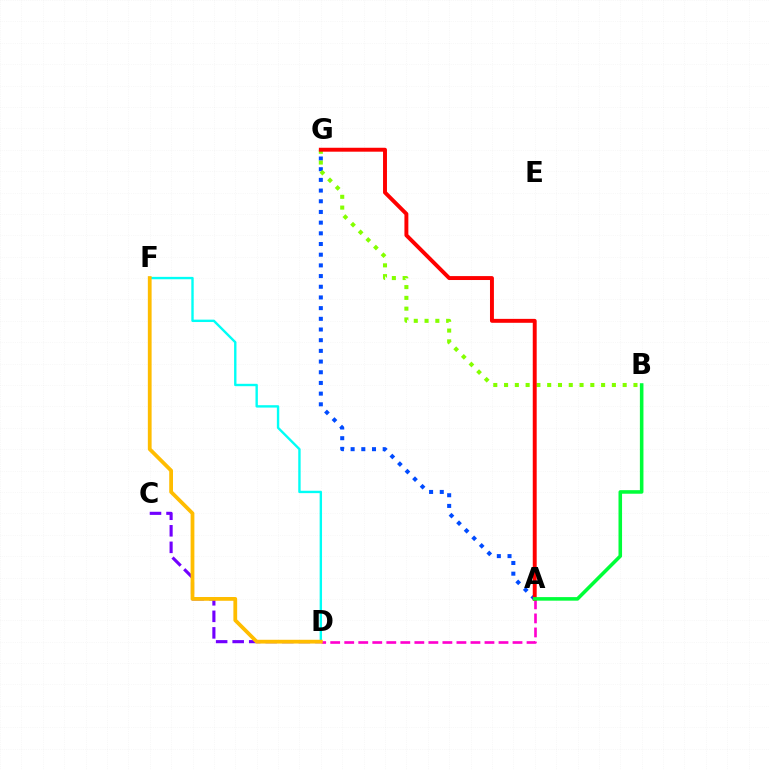{('A', 'G'): [{'color': '#004bff', 'line_style': 'dotted', 'thickness': 2.9}, {'color': '#ff0000', 'line_style': 'solid', 'thickness': 2.83}], ('A', 'D'): [{'color': '#ff00cf', 'line_style': 'dashed', 'thickness': 1.91}], ('C', 'D'): [{'color': '#7200ff', 'line_style': 'dashed', 'thickness': 2.25}], ('B', 'G'): [{'color': '#84ff00', 'line_style': 'dotted', 'thickness': 2.93}], ('A', 'B'): [{'color': '#00ff39', 'line_style': 'solid', 'thickness': 2.57}], ('D', 'F'): [{'color': '#00fff6', 'line_style': 'solid', 'thickness': 1.72}, {'color': '#ffbd00', 'line_style': 'solid', 'thickness': 2.72}]}